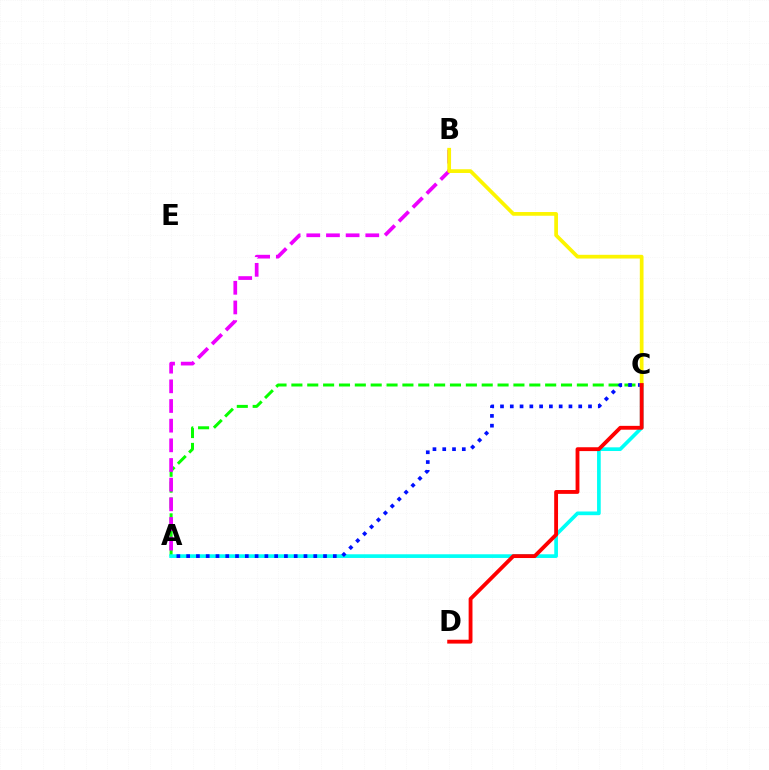{('A', 'C'): [{'color': '#08ff00', 'line_style': 'dashed', 'thickness': 2.15}, {'color': '#00fff6', 'line_style': 'solid', 'thickness': 2.65}, {'color': '#0010ff', 'line_style': 'dotted', 'thickness': 2.66}], ('A', 'B'): [{'color': '#ee00ff', 'line_style': 'dashed', 'thickness': 2.67}], ('B', 'C'): [{'color': '#fcf500', 'line_style': 'solid', 'thickness': 2.68}], ('C', 'D'): [{'color': '#ff0000', 'line_style': 'solid', 'thickness': 2.76}]}